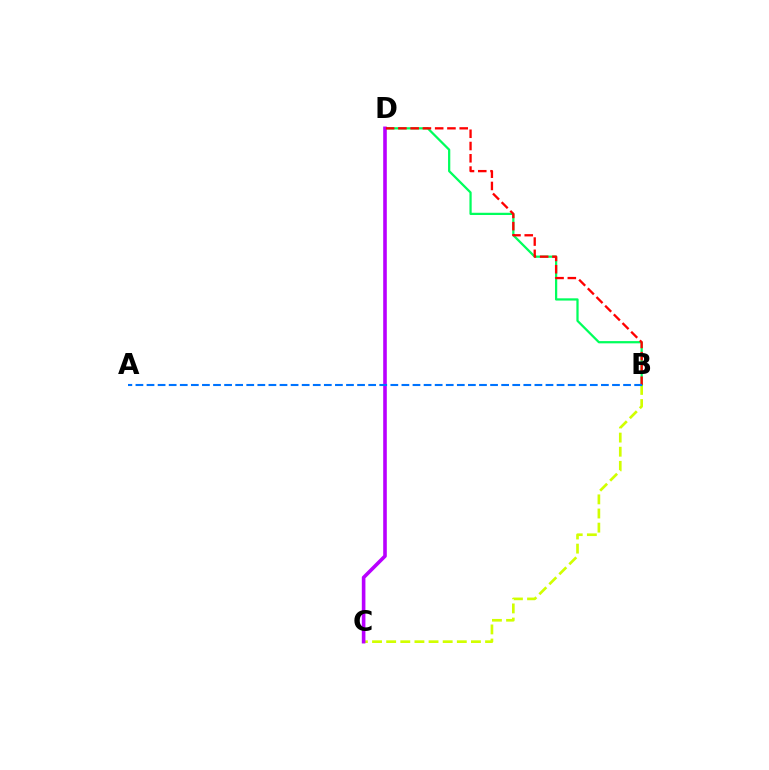{('B', 'C'): [{'color': '#d1ff00', 'line_style': 'dashed', 'thickness': 1.92}], ('B', 'D'): [{'color': '#00ff5c', 'line_style': 'solid', 'thickness': 1.62}, {'color': '#ff0000', 'line_style': 'dashed', 'thickness': 1.67}], ('C', 'D'): [{'color': '#b900ff', 'line_style': 'solid', 'thickness': 2.59}], ('A', 'B'): [{'color': '#0074ff', 'line_style': 'dashed', 'thickness': 1.51}]}